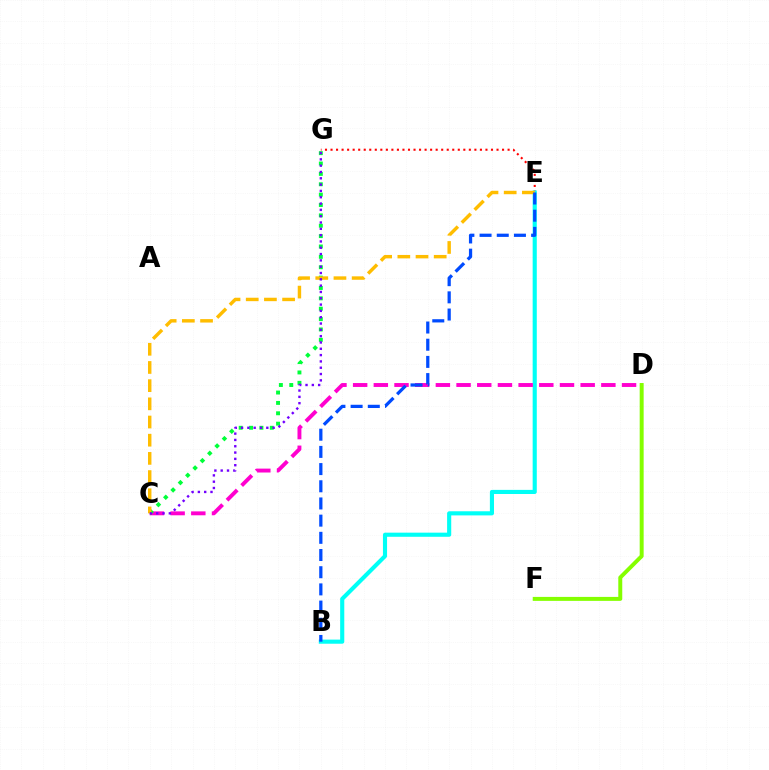{('E', 'G'): [{'color': '#ff0000', 'line_style': 'dotted', 'thickness': 1.5}], ('D', 'F'): [{'color': '#84ff00', 'line_style': 'solid', 'thickness': 2.85}], ('B', 'E'): [{'color': '#00fff6', 'line_style': 'solid', 'thickness': 2.97}, {'color': '#004bff', 'line_style': 'dashed', 'thickness': 2.33}], ('C', 'D'): [{'color': '#ff00cf', 'line_style': 'dashed', 'thickness': 2.81}], ('C', 'G'): [{'color': '#00ff39', 'line_style': 'dotted', 'thickness': 2.82}, {'color': '#7200ff', 'line_style': 'dotted', 'thickness': 1.72}], ('C', 'E'): [{'color': '#ffbd00', 'line_style': 'dashed', 'thickness': 2.47}]}